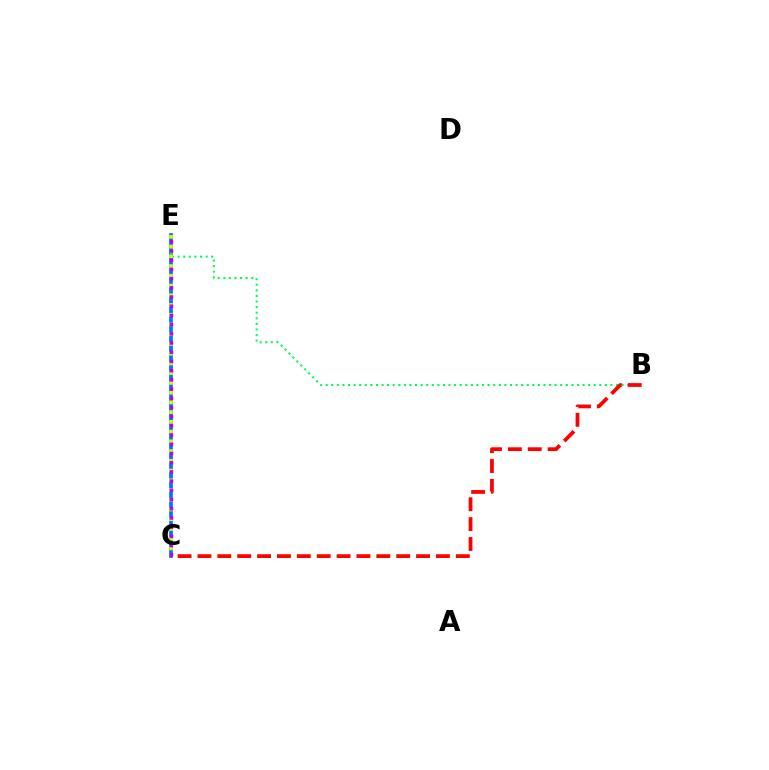{('C', 'E'): [{'color': '#0074ff', 'line_style': 'solid', 'thickness': 2.66}, {'color': '#d1ff00', 'line_style': 'dotted', 'thickness': 2.65}, {'color': '#b900ff', 'line_style': 'dotted', 'thickness': 2.5}], ('B', 'E'): [{'color': '#00ff5c', 'line_style': 'dotted', 'thickness': 1.52}], ('B', 'C'): [{'color': '#ff0000', 'line_style': 'dashed', 'thickness': 2.7}]}